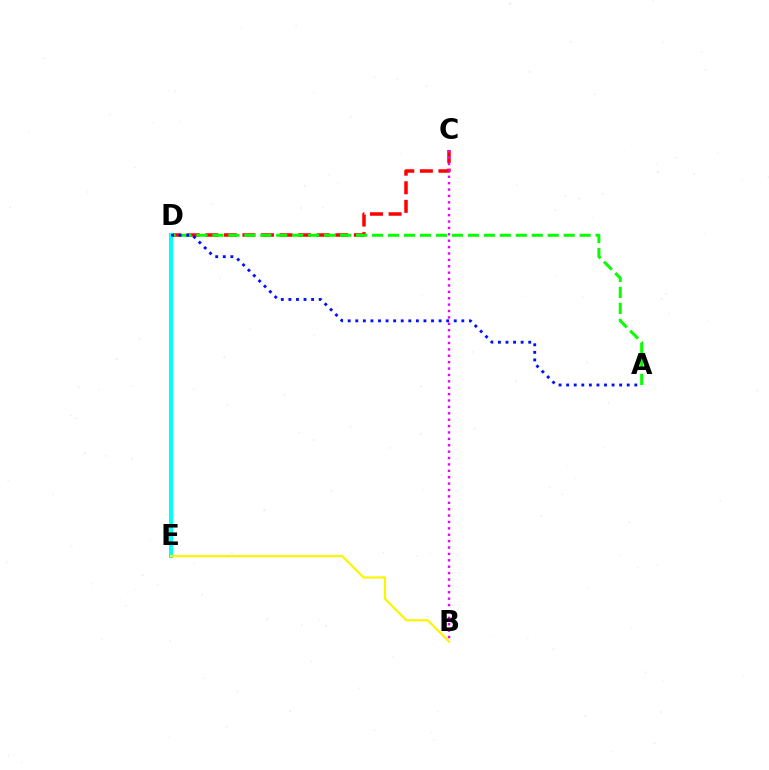{('C', 'D'): [{'color': '#ff0000', 'line_style': 'dashed', 'thickness': 2.52}], ('A', 'D'): [{'color': '#08ff00', 'line_style': 'dashed', 'thickness': 2.17}, {'color': '#0010ff', 'line_style': 'dotted', 'thickness': 2.06}], ('D', 'E'): [{'color': '#00fff6', 'line_style': 'solid', 'thickness': 2.88}], ('B', 'C'): [{'color': '#ee00ff', 'line_style': 'dotted', 'thickness': 1.74}], ('B', 'E'): [{'color': '#fcf500', 'line_style': 'solid', 'thickness': 1.59}]}